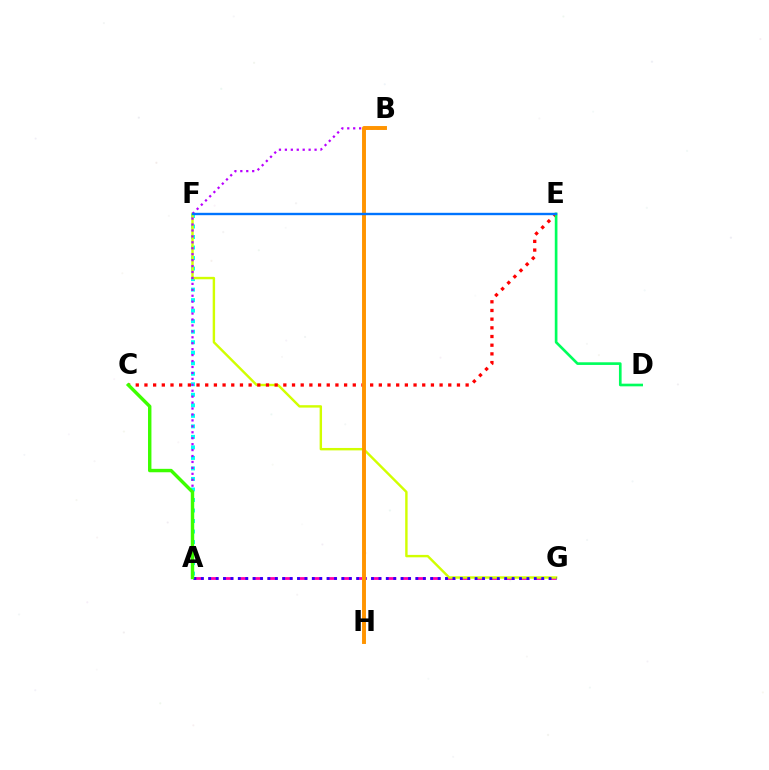{('A', 'G'): [{'color': '#ff00ac', 'line_style': 'dashed', 'thickness': 2.01}, {'color': '#2500ff', 'line_style': 'dotted', 'thickness': 2.01}], ('A', 'F'): [{'color': '#00fff6', 'line_style': 'dotted', 'thickness': 2.86}], ('F', 'G'): [{'color': '#d1ff00', 'line_style': 'solid', 'thickness': 1.74}], ('C', 'E'): [{'color': '#ff0000', 'line_style': 'dotted', 'thickness': 2.36}], ('A', 'B'): [{'color': '#b900ff', 'line_style': 'dotted', 'thickness': 1.61}], ('D', 'E'): [{'color': '#00ff5c', 'line_style': 'solid', 'thickness': 1.91}], ('B', 'H'): [{'color': '#ff9400', 'line_style': 'solid', 'thickness': 2.82}], ('E', 'F'): [{'color': '#0074ff', 'line_style': 'solid', 'thickness': 1.72}], ('A', 'C'): [{'color': '#3dff00', 'line_style': 'solid', 'thickness': 2.46}]}